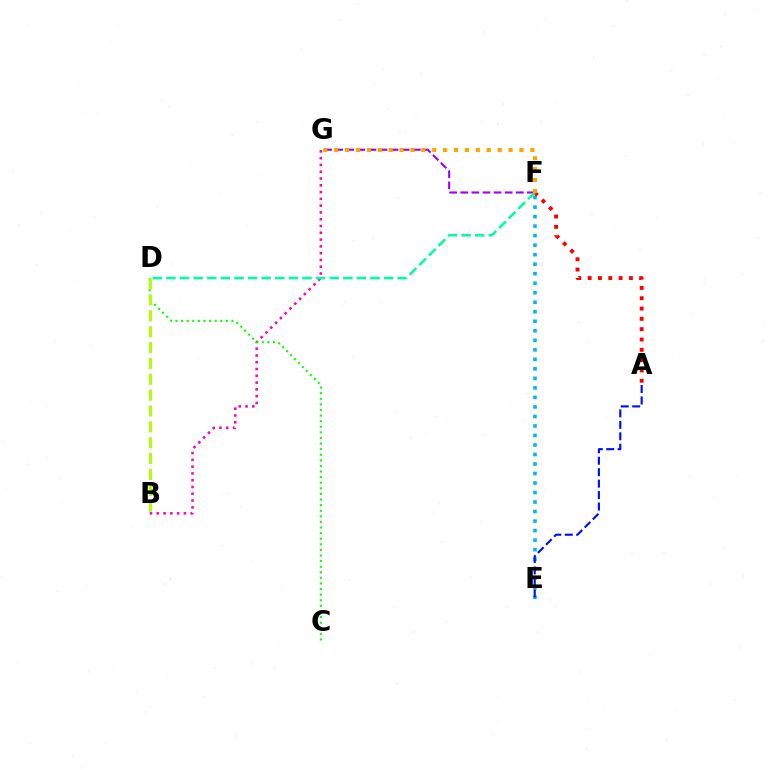{('E', 'F'): [{'color': '#00b5ff', 'line_style': 'dotted', 'thickness': 2.59}], ('F', 'G'): [{'color': '#9b00ff', 'line_style': 'dashed', 'thickness': 1.51}, {'color': '#ffa500', 'line_style': 'dotted', 'thickness': 2.96}], ('B', 'G'): [{'color': '#ff00bd', 'line_style': 'dotted', 'thickness': 1.84}], ('A', 'F'): [{'color': '#ff0000', 'line_style': 'dotted', 'thickness': 2.8}], ('A', 'E'): [{'color': '#0010ff', 'line_style': 'dashed', 'thickness': 1.56}], ('D', 'F'): [{'color': '#00ff9d', 'line_style': 'dashed', 'thickness': 1.85}], ('C', 'D'): [{'color': '#08ff00', 'line_style': 'dotted', 'thickness': 1.52}], ('B', 'D'): [{'color': '#b3ff00', 'line_style': 'dashed', 'thickness': 2.16}]}